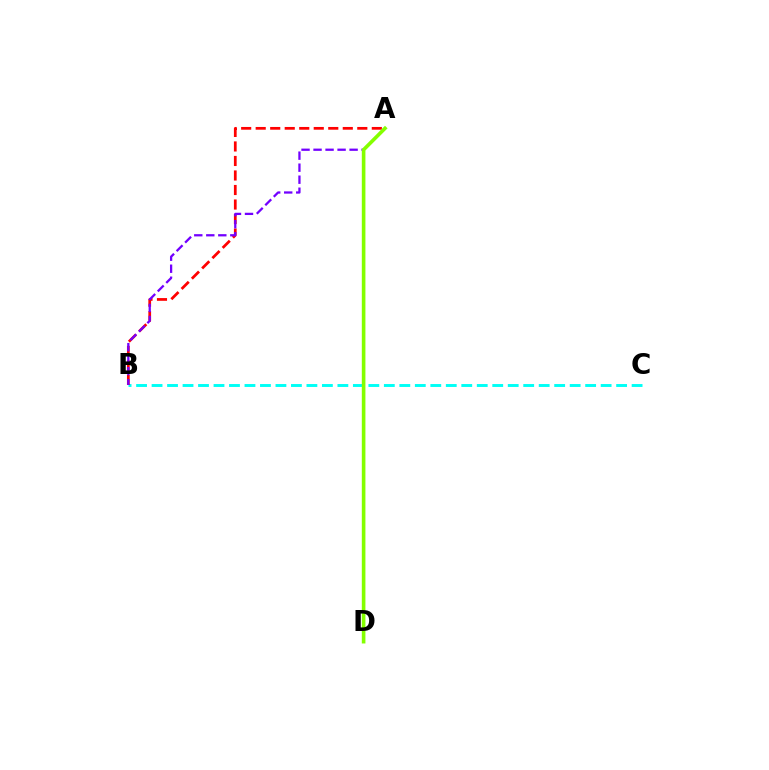{('B', 'C'): [{'color': '#00fff6', 'line_style': 'dashed', 'thickness': 2.1}], ('A', 'B'): [{'color': '#ff0000', 'line_style': 'dashed', 'thickness': 1.97}, {'color': '#7200ff', 'line_style': 'dashed', 'thickness': 1.63}], ('A', 'D'): [{'color': '#84ff00', 'line_style': 'solid', 'thickness': 2.6}]}